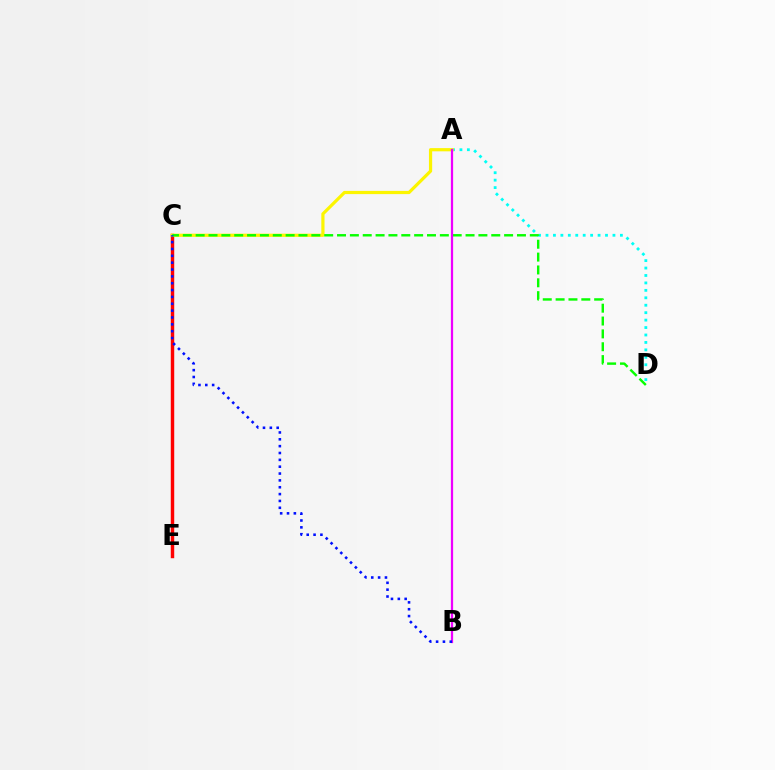{('C', 'E'): [{'color': '#ff0000', 'line_style': 'solid', 'thickness': 2.48}], ('A', 'D'): [{'color': '#00fff6', 'line_style': 'dotted', 'thickness': 2.02}], ('A', 'C'): [{'color': '#fcf500', 'line_style': 'solid', 'thickness': 2.31}], ('C', 'D'): [{'color': '#08ff00', 'line_style': 'dashed', 'thickness': 1.75}], ('A', 'B'): [{'color': '#ee00ff', 'line_style': 'solid', 'thickness': 1.62}], ('B', 'C'): [{'color': '#0010ff', 'line_style': 'dotted', 'thickness': 1.86}]}